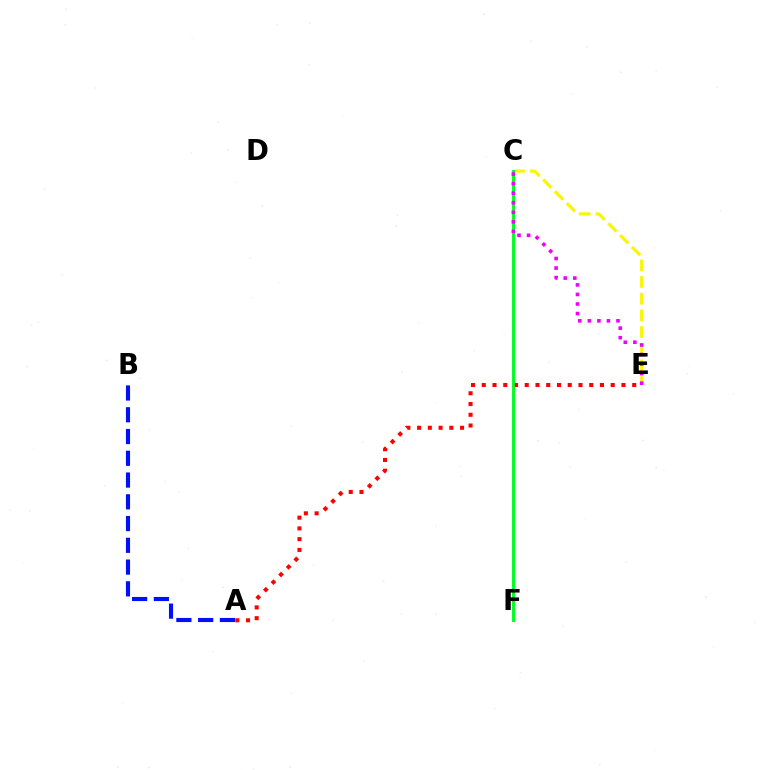{('C', 'E'): [{'color': '#fcf500', 'line_style': 'dashed', 'thickness': 2.26}, {'color': '#ee00ff', 'line_style': 'dotted', 'thickness': 2.6}], ('A', 'B'): [{'color': '#0010ff', 'line_style': 'dashed', 'thickness': 2.96}], ('C', 'F'): [{'color': '#00fff6', 'line_style': 'solid', 'thickness': 2.02}, {'color': '#08ff00', 'line_style': 'solid', 'thickness': 1.92}], ('A', 'E'): [{'color': '#ff0000', 'line_style': 'dotted', 'thickness': 2.92}]}